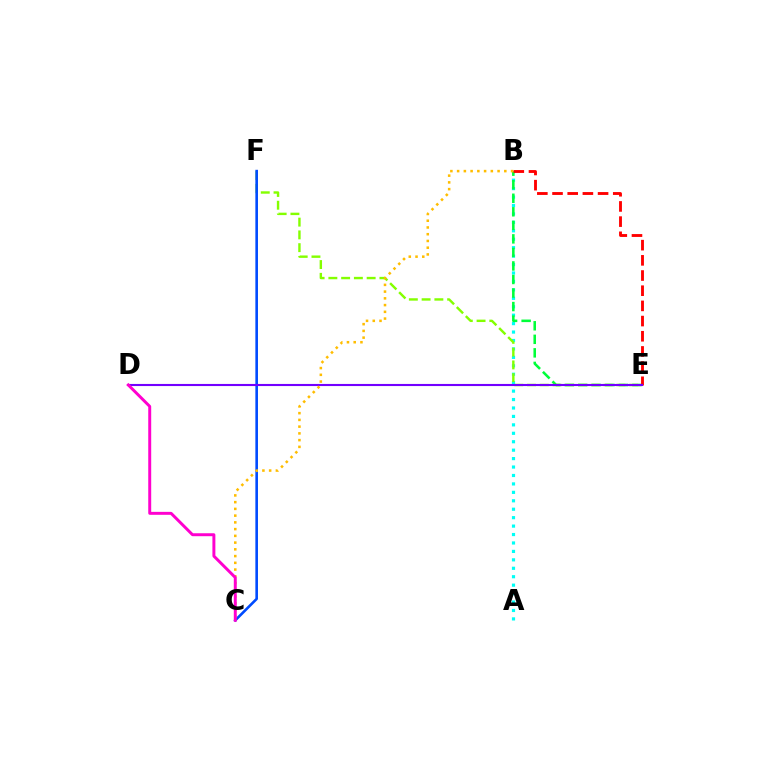{('A', 'B'): [{'color': '#00fff6', 'line_style': 'dotted', 'thickness': 2.29}], ('B', 'E'): [{'color': '#00ff39', 'line_style': 'dashed', 'thickness': 1.84}, {'color': '#ff0000', 'line_style': 'dashed', 'thickness': 2.06}], ('E', 'F'): [{'color': '#84ff00', 'line_style': 'dashed', 'thickness': 1.73}], ('C', 'F'): [{'color': '#004bff', 'line_style': 'solid', 'thickness': 1.88}], ('D', 'E'): [{'color': '#7200ff', 'line_style': 'solid', 'thickness': 1.52}], ('B', 'C'): [{'color': '#ffbd00', 'line_style': 'dotted', 'thickness': 1.83}], ('C', 'D'): [{'color': '#ff00cf', 'line_style': 'solid', 'thickness': 2.13}]}